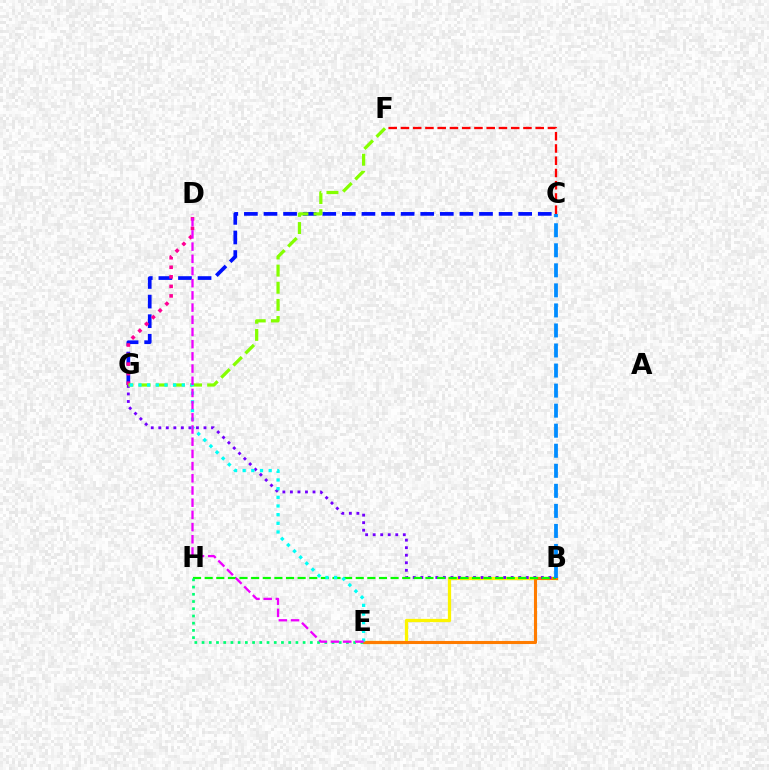{('B', 'E'): [{'color': '#fcf500', 'line_style': 'solid', 'thickness': 2.34}, {'color': '#ff7c00', 'line_style': 'solid', 'thickness': 2.21}], ('C', 'G'): [{'color': '#0010ff', 'line_style': 'dashed', 'thickness': 2.66}], ('C', 'F'): [{'color': '#ff0000', 'line_style': 'dashed', 'thickness': 1.66}], ('D', 'G'): [{'color': '#ff0094', 'line_style': 'dotted', 'thickness': 2.59}], ('B', 'G'): [{'color': '#7200ff', 'line_style': 'dotted', 'thickness': 2.05}], ('B', 'H'): [{'color': '#08ff00', 'line_style': 'dashed', 'thickness': 1.58}], ('F', 'G'): [{'color': '#84ff00', 'line_style': 'dashed', 'thickness': 2.33}], ('E', 'H'): [{'color': '#00ff74', 'line_style': 'dotted', 'thickness': 1.96}], ('E', 'G'): [{'color': '#00fff6', 'line_style': 'dotted', 'thickness': 2.35}], ('B', 'C'): [{'color': '#008cff', 'line_style': 'dashed', 'thickness': 2.72}], ('D', 'E'): [{'color': '#ee00ff', 'line_style': 'dashed', 'thickness': 1.66}]}